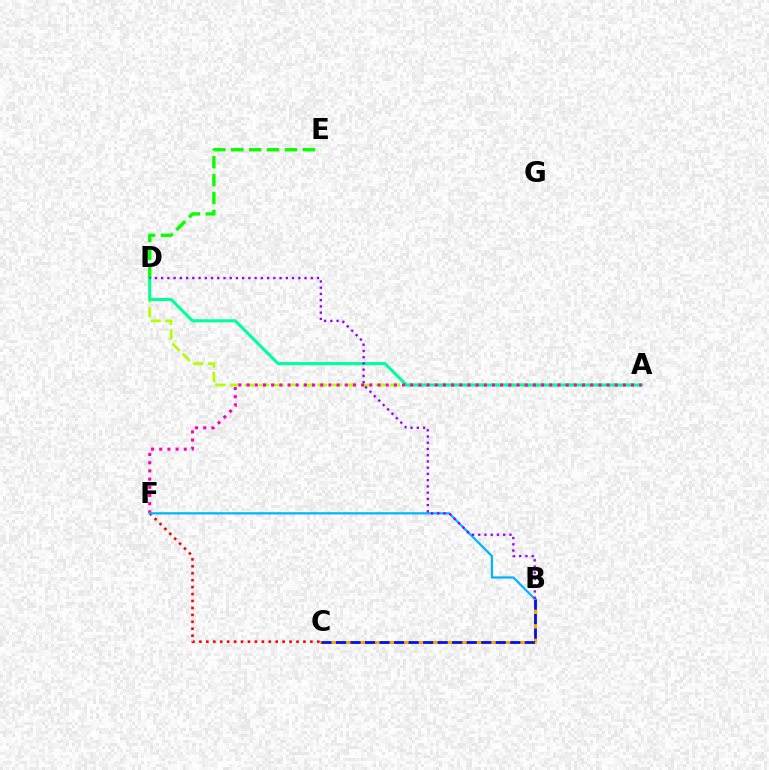{('B', 'C'): [{'color': '#ffa500', 'line_style': 'solid', 'thickness': 2.16}, {'color': '#0010ff', 'line_style': 'dashed', 'thickness': 1.97}], ('A', 'D'): [{'color': '#b3ff00', 'line_style': 'dashed', 'thickness': 1.98}, {'color': '#00ff9d', 'line_style': 'solid', 'thickness': 2.22}], ('D', 'E'): [{'color': '#08ff00', 'line_style': 'dashed', 'thickness': 2.43}], ('A', 'F'): [{'color': '#ff00bd', 'line_style': 'dotted', 'thickness': 2.22}], ('C', 'F'): [{'color': '#ff0000', 'line_style': 'dotted', 'thickness': 1.89}], ('B', 'F'): [{'color': '#00b5ff', 'line_style': 'solid', 'thickness': 1.62}], ('B', 'D'): [{'color': '#9b00ff', 'line_style': 'dotted', 'thickness': 1.69}]}